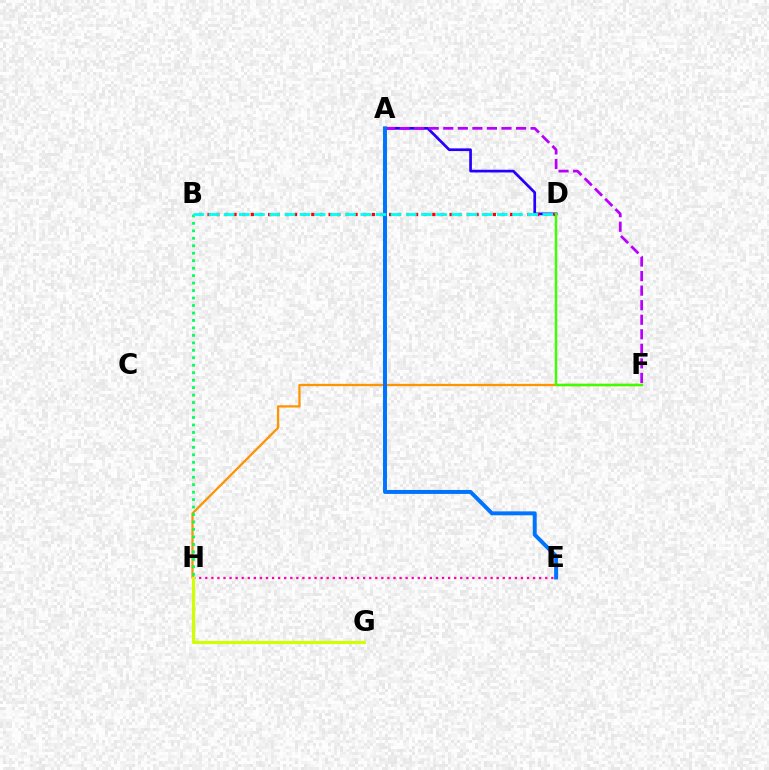{('F', 'H'): [{'color': '#ff9400', 'line_style': 'solid', 'thickness': 1.65}], ('A', 'D'): [{'color': '#2500ff', 'line_style': 'solid', 'thickness': 1.94}], ('B', 'D'): [{'color': '#ff0000', 'line_style': 'dotted', 'thickness': 2.35}, {'color': '#00fff6', 'line_style': 'dashed', 'thickness': 2.06}], ('D', 'F'): [{'color': '#3dff00', 'line_style': 'solid', 'thickness': 1.75}], ('B', 'H'): [{'color': '#00ff5c', 'line_style': 'dotted', 'thickness': 2.03}], ('E', 'H'): [{'color': '#ff00ac', 'line_style': 'dotted', 'thickness': 1.65}], ('G', 'H'): [{'color': '#d1ff00', 'line_style': 'solid', 'thickness': 2.25}], ('A', 'F'): [{'color': '#b900ff', 'line_style': 'dashed', 'thickness': 1.98}], ('A', 'E'): [{'color': '#0074ff', 'line_style': 'solid', 'thickness': 2.84}]}